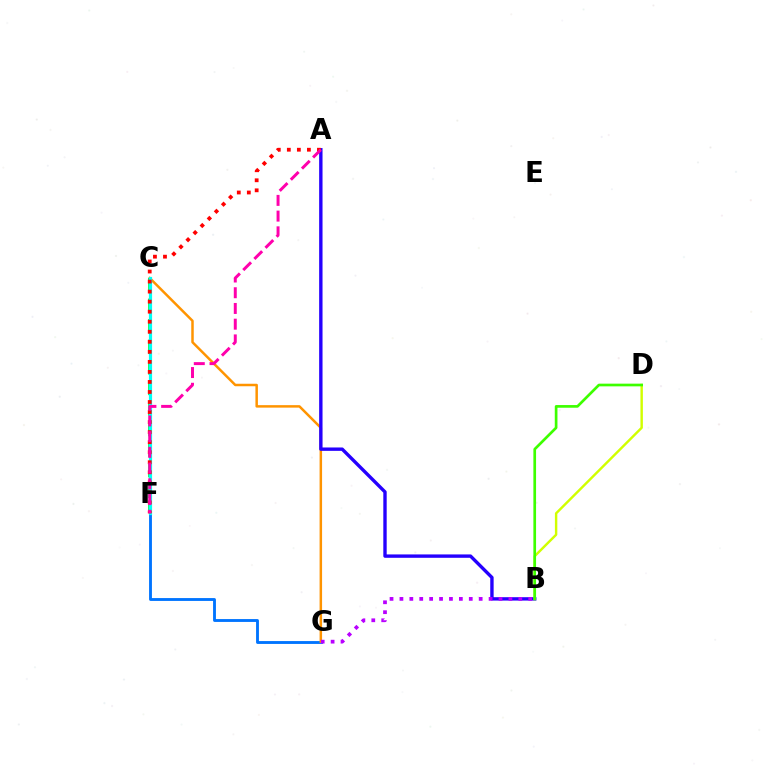{('F', 'G'): [{'color': '#0074ff', 'line_style': 'solid', 'thickness': 2.06}], ('C', 'G'): [{'color': '#ff9400', 'line_style': 'solid', 'thickness': 1.79}], ('C', 'F'): [{'color': '#00ff5c', 'line_style': 'dashed', 'thickness': 2.79}, {'color': '#00fff6', 'line_style': 'solid', 'thickness': 2.29}], ('A', 'B'): [{'color': '#2500ff', 'line_style': 'solid', 'thickness': 2.43}], ('B', 'G'): [{'color': '#b900ff', 'line_style': 'dotted', 'thickness': 2.69}], ('B', 'D'): [{'color': '#d1ff00', 'line_style': 'solid', 'thickness': 1.75}, {'color': '#3dff00', 'line_style': 'solid', 'thickness': 1.93}], ('A', 'F'): [{'color': '#ff0000', 'line_style': 'dotted', 'thickness': 2.73}, {'color': '#ff00ac', 'line_style': 'dashed', 'thickness': 2.14}]}